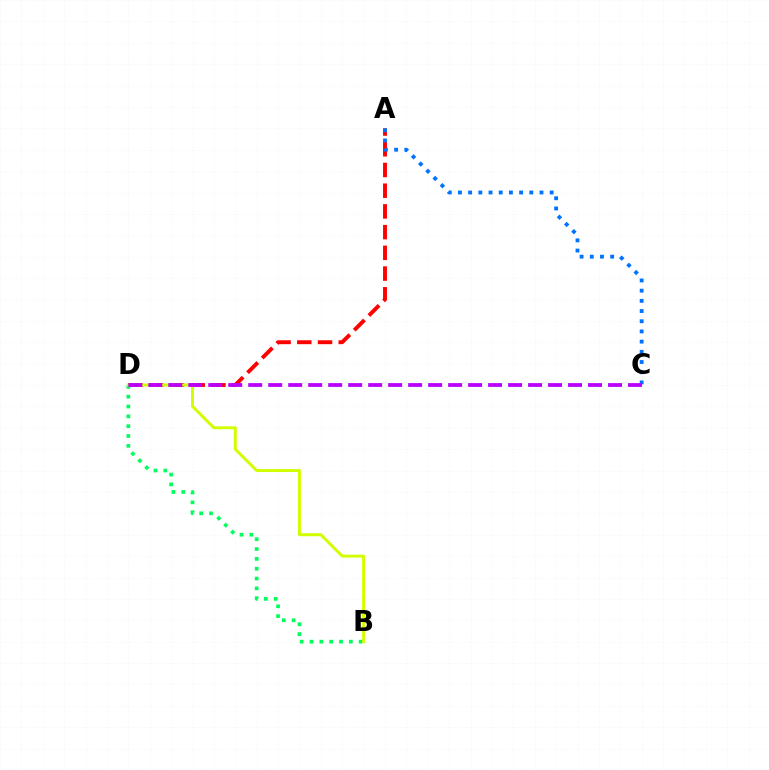{('A', 'D'): [{'color': '#ff0000', 'line_style': 'dashed', 'thickness': 2.81}], ('A', 'C'): [{'color': '#0074ff', 'line_style': 'dotted', 'thickness': 2.77}], ('B', 'D'): [{'color': '#00ff5c', 'line_style': 'dotted', 'thickness': 2.67}, {'color': '#d1ff00', 'line_style': 'solid', 'thickness': 2.15}], ('C', 'D'): [{'color': '#b900ff', 'line_style': 'dashed', 'thickness': 2.72}]}